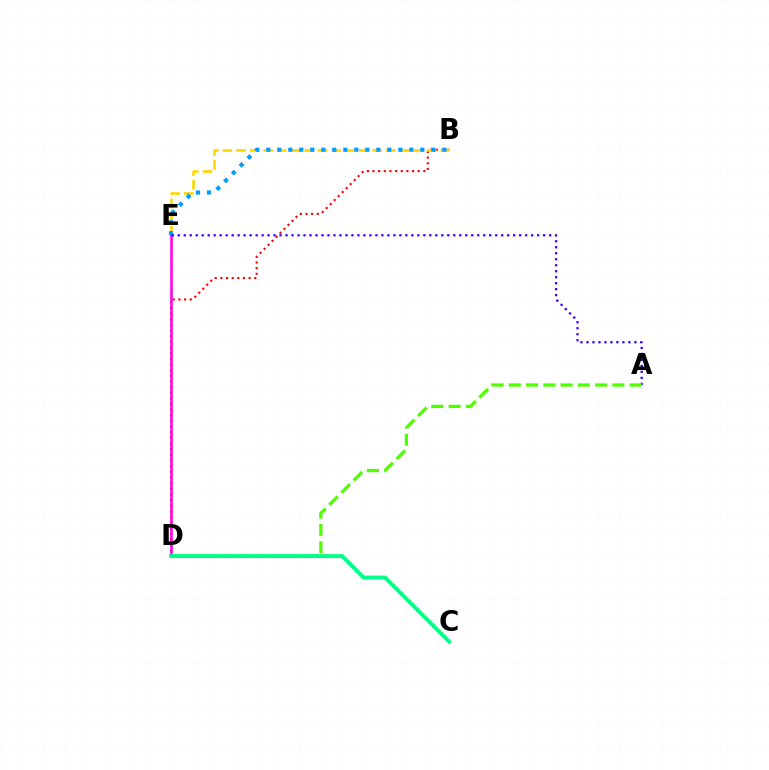{('B', 'D'): [{'color': '#ff0000', 'line_style': 'dotted', 'thickness': 1.53}], ('B', 'E'): [{'color': '#ffd500', 'line_style': 'dashed', 'thickness': 1.85}, {'color': '#009eff', 'line_style': 'dotted', 'thickness': 2.99}], ('D', 'E'): [{'color': '#ff00ed', 'line_style': 'solid', 'thickness': 1.85}], ('A', 'E'): [{'color': '#3700ff', 'line_style': 'dotted', 'thickness': 1.63}], ('A', 'D'): [{'color': '#4fff00', 'line_style': 'dashed', 'thickness': 2.35}], ('C', 'D'): [{'color': '#00ff86', 'line_style': 'solid', 'thickness': 2.82}]}